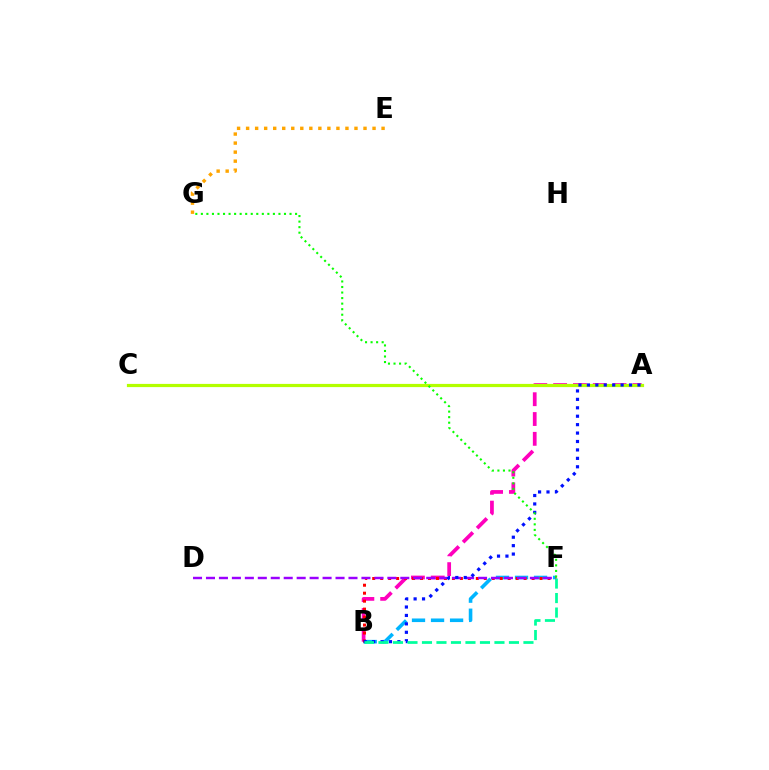{('A', 'B'): [{'color': '#ff00bd', 'line_style': 'dashed', 'thickness': 2.69}, {'color': '#0010ff', 'line_style': 'dotted', 'thickness': 2.29}], ('B', 'F'): [{'color': '#00b5ff', 'line_style': 'dashed', 'thickness': 2.59}, {'color': '#ff0000', 'line_style': 'dotted', 'thickness': 2.16}, {'color': '#00ff9d', 'line_style': 'dashed', 'thickness': 1.97}], ('A', 'C'): [{'color': '#b3ff00', 'line_style': 'solid', 'thickness': 2.31}], ('D', 'F'): [{'color': '#9b00ff', 'line_style': 'dashed', 'thickness': 1.76}], ('E', 'G'): [{'color': '#ffa500', 'line_style': 'dotted', 'thickness': 2.45}], ('F', 'G'): [{'color': '#08ff00', 'line_style': 'dotted', 'thickness': 1.51}]}